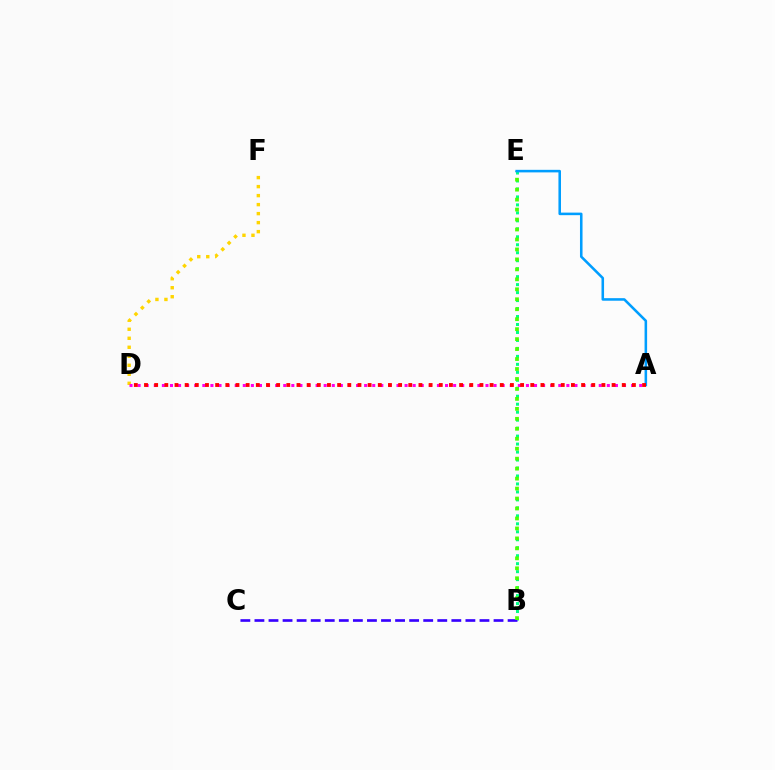{('B', 'E'): [{'color': '#00ff86', 'line_style': 'dotted', 'thickness': 2.17}, {'color': '#4fff00', 'line_style': 'dotted', 'thickness': 2.71}], ('D', 'F'): [{'color': '#ffd500', 'line_style': 'dotted', 'thickness': 2.45}], ('B', 'C'): [{'color': '#3700ff', 'line_style': 'dashed', 'thickness': 1.91}], ('A', 'D'): [{'color': '#ff00ed', 'line_style': 'dotted', 'thickness': 2.2}, {'color': '#ff0000', 'line_style': 'dotted', 'thickness': 2.76}], ('A', 'E'): [{'color': '#009eff', 'line_style': 'solid', 'thickness': 1.84}]}